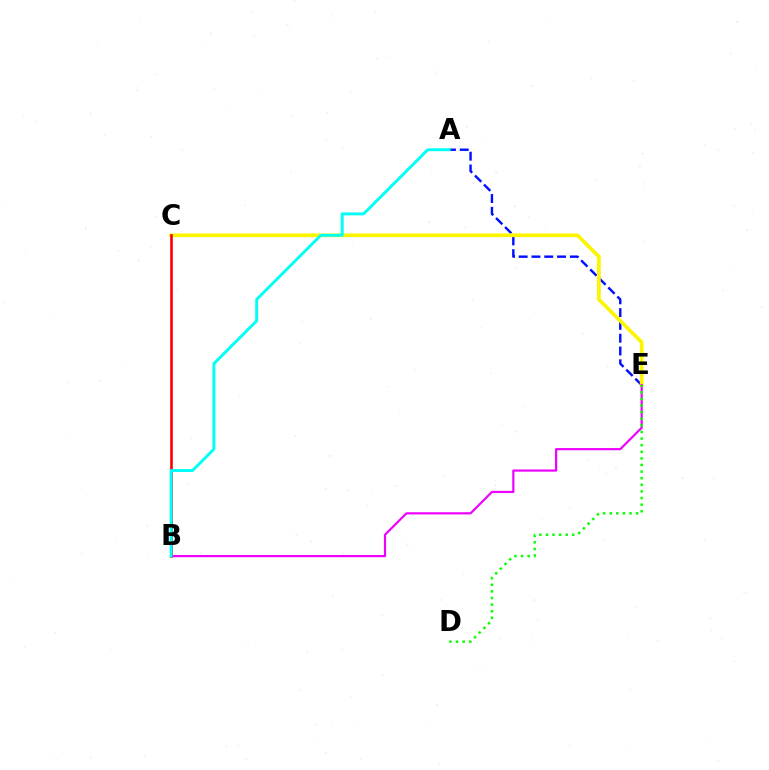{('A', 'E'): [{'color': '#0010ff', 'line_style': 'dashed', 'thickness': 1.74}], ('C', 'E'): [{'color': '#fcf500', 'line_style': 'solid', 'thickness': 2.66}], ('B', 'E'): [{'color': '#ee00ff', 'line_style': 'solid', 'thickness': 1.57}], ('B', 'C'): [{'color': '#ff0000', 'line_style': 'solid', 'thickness': 1.9}], ('A', 'B'): [{'color': '#00fff6', 'line_style': 'solid', 'thickness': 2.1}], ('D', 'E'): [{'color': '#08ff00', 'line_style': 'dotted', 'thickness': 1.79}]}